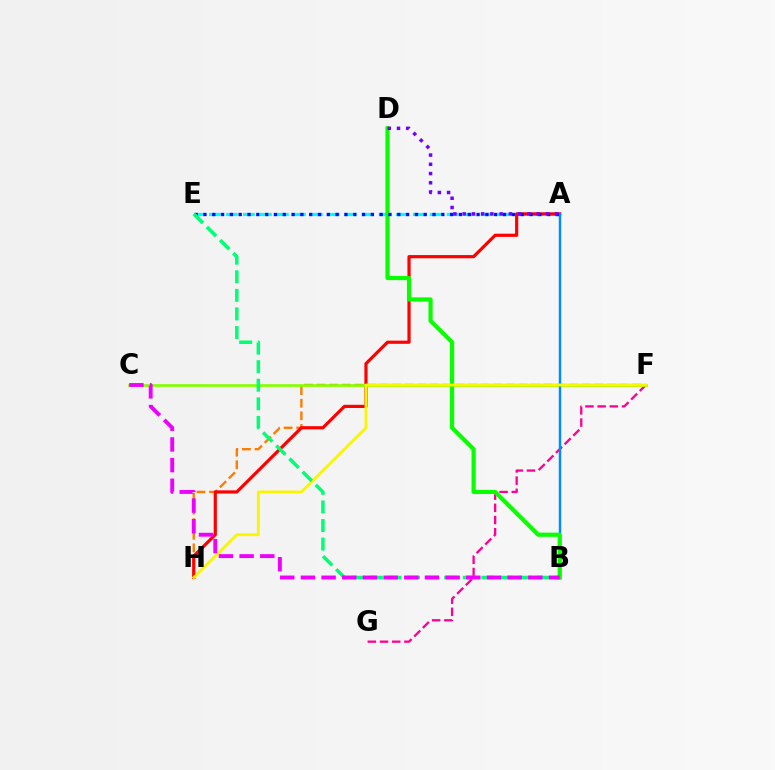{('F', 'H'): [{'color': '#ff7c00', 'line_style': 'dashed', 'thickness': 1.71}, {'color': '#fcf500', 'line_style': 'solid', 'thickness': 2.05}], ('F', 'G'): [{'color': '#ff0094', 'line_style': 'dashed', 'thickness': 1.66}], ('A', 'E'): [{'color': '#00fff6', 'line_style': 'dashed', 'thickness': 2.31}, {'color': '#0010ff', 'line_style': 'dotted', 'thickness': 2.39}], ('A', 'H'): [{'color': '#ff0000', 'line_style': 'solid', 'thickness': 2.3}], ('C', 'F'): [{'color': '#84ff00', 'line_style': 'solid', 'thickness': 1.93}], ('A', 'B'): [{'color': '#008cff', 'line_style': 'solid', 'thickness': 1.77}], ('B', 'D'): [{'color': '#08ff00', 'line_style': 'solid', 'thickness': 2.99}], ('B', 'E'): [{'color': '#00ff74', 'line_style': 'dashed', 'thickness': 2.52}], ('B', 'C'): [{'color': '#ee00ff', 'line_style': 'dashed', 'thickness': 2.81}], ('A', 'D'): [{'color': '#7200ff', 'line_style': 'dotted', 'thickness': 2.51}]}